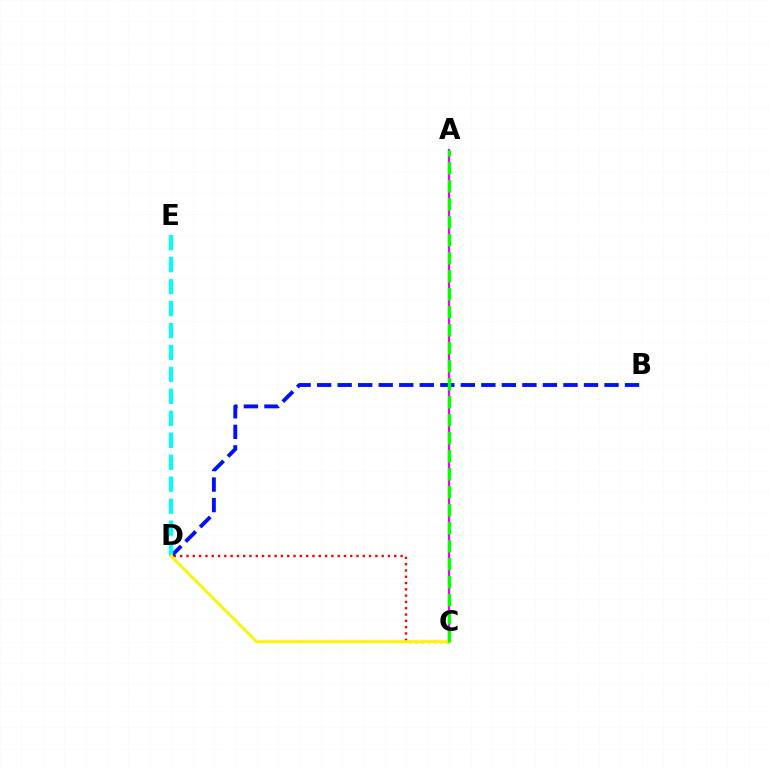{('A', 'C'): [{'color': '#ee00ff', 'line_style': 'solid', 'thickness': 1.65}, {'color': '#08ff00', 'line_style': 'dashed', 'thickness': 2.44}], ('B', 'D'): [{'color': '#0010ff', 'line_style': 'dashed', 'thickness': 2.79}], ('C', 'D'): [{'color': '#ff0000', 'line_style': 'dotted', 'thickness': 1.71}, {'color': '#fcf500', 'line_style': 'solid', 'thickness': 2.08}], ('D', 'E'): [{'color': '#00fff6', 'line_style': 'dashed', 'thickness': 2.98}]}